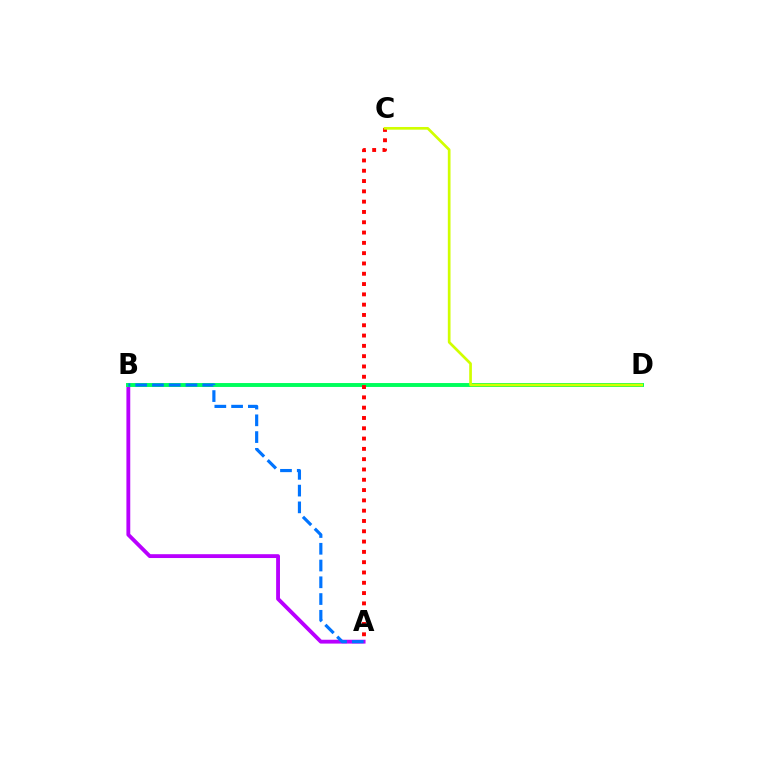{('A', 'B'): [{'color': '#b900ff', 'line_style': 'solid', 'thickness': 2.76}, {'color': '#0074ff', 'line_style': 'dashed', 'thickness': 2.28}], ('B', 'D'): [{'color': '#00ff5c', 'line_style': 'solid', 'thickness': 2.82}], ('A', 'C'): [{'color': '#ff0000', 'line_style': 'dotted', 'thickness': 2.8}], ('C', 'D'): [{'color': '#d1ff00', 'line_style': 'solid', 'thickness': 1.94}]}